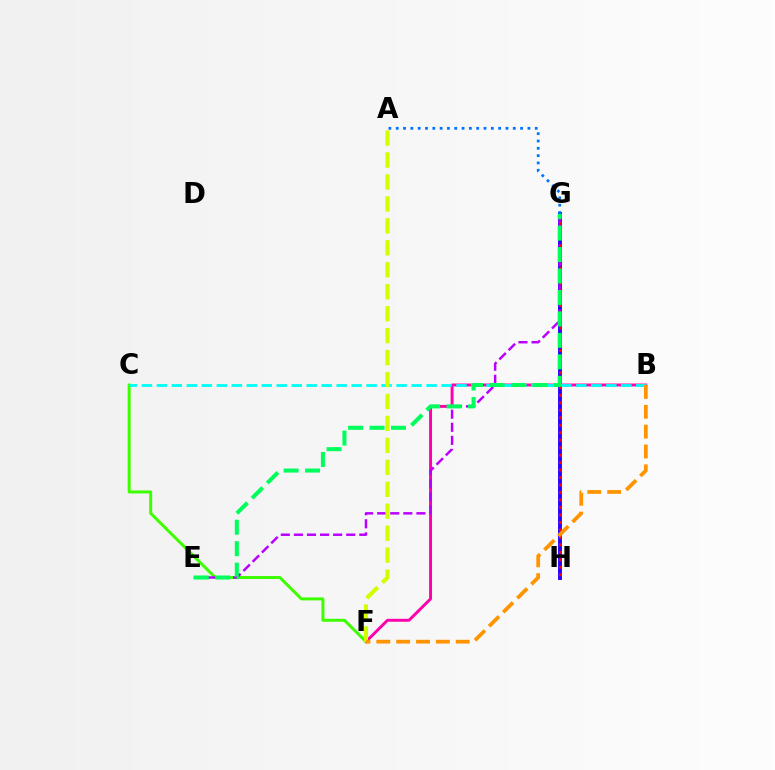{('G', 'H'): [{'color': '#2500ff', 'line_style': 'solid', 'thickness': 2.79}, {'color': '#ff0000', 'line_style': 'dotted', 'thickness': 2.03}], ('A', 'G'): [{'color': '#0074ff', 'line_style': 'dotted', 'thickness': 1.99}], ('B', 'F'): [{'color': '#ff00ac', 'line_style': 'solid', 'thickness': 2.11}, {'color': '#ff9400', 'line_style': 'dashed', 'thickness': 2.7}], ('C', 'F'): [{'color': '#3dff00', 'line_style': 'solid', 'thickness': 2.15}], ('E', 'G'): [{'color': '#b900ff', 'line_style': 'dashed', 'thickness': 1.78}, {'color': '#00ff5c', 'line_style': 'dashed', 'thickness': 2.91}], ('B', 'C'): [{'color': '#00fff6', 'line_style': 'dashed', 'thickness': 2.04}], ('A', 'F'): [{'color': '#d1ff00', 'line_style': 'dashed', 'thickness': 2.98}]}